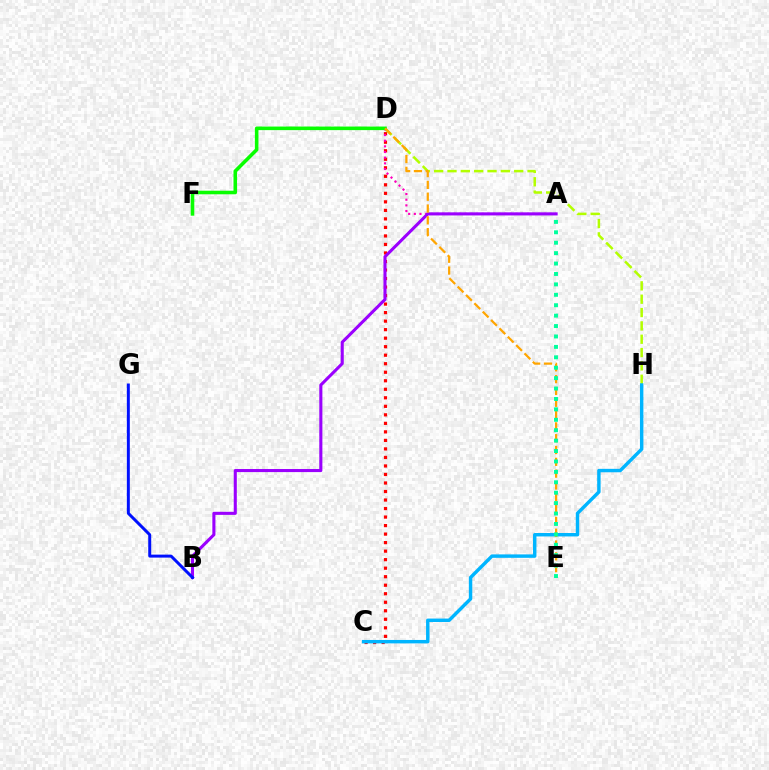{('D', 'H'): [{'color': '#b3ff00', 'line_style': 'dashed', 'thickness': 1.81}], ('C', 'D'): [{'color': '#ff0000', 'line_style': 'dotted', 'thickness': 2.31}], ('C', 'H'): [{'color': '#00b5ff', 'line_style': 'solid', 'thickness': 2.47}], ('A', 'D'): [{'color': '#ff00bd', 'line_style': 'dotted', 'thickness': 1.54}], ('A', 'B'): [{'color': '#9b00ff', 'line_style': 'solid', 'thickness': 2.22}], ('D', 'F'): [{'color': '#08ff00', 'line_style': 'solid', 'thickness': 2.57}], ('B', 'G'): [{'color': '#0010ff', 'line_style': 'solid', 'thickness': 2.14}], ('D', 'E'): [{'color': '#ffa500', 'line_style': 'dashed', 'thickness': 1.6}], ('A', 'E'): [{'color': '#00ff9d', 'line_style': 'dotted', 'thickness': 2.83}]}